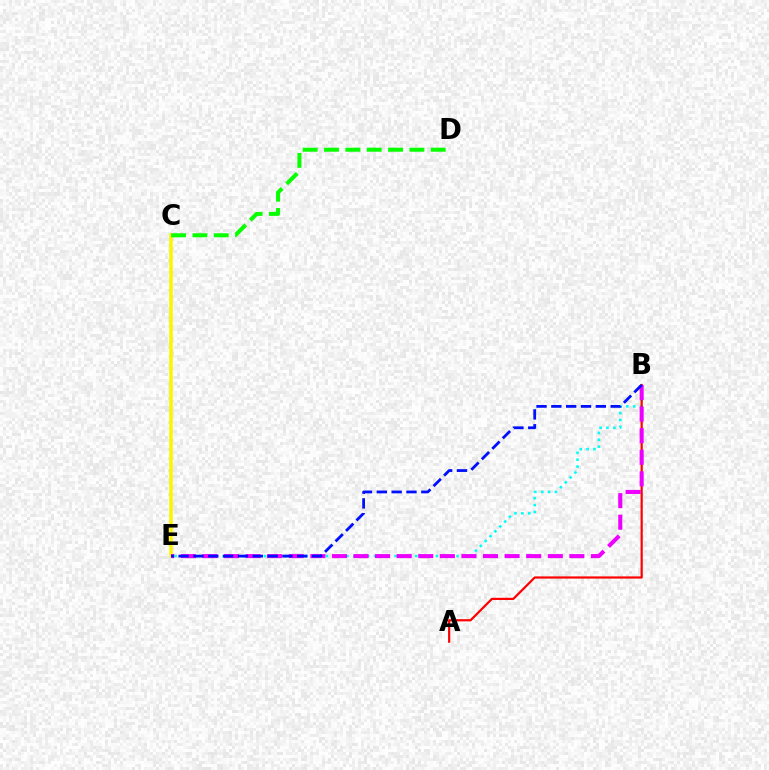{('C', 'E'): [{'color': '#fcf500', 'line_style': 'solid', 'thickness': 2.56}], ('B', 'E'): [{'color': '#00fff6', 'line_style': 'dotted', 'thickness': 1.87}, {'color': '#ee00ff', 'line_style': 'dashed', 'thickness': 2.93}, {'color': '#0010ff', 'line_style': 'dashed', 'thickness': 2.02}], ('A', 'B'): [{'color': '#ff0000', 'line_style': 'solid', 'thickness': 1.58}], ('C', 'D'): [{'color': '#08ff00', 'line_style': 'dashed', 'thickness': 2.9}]}